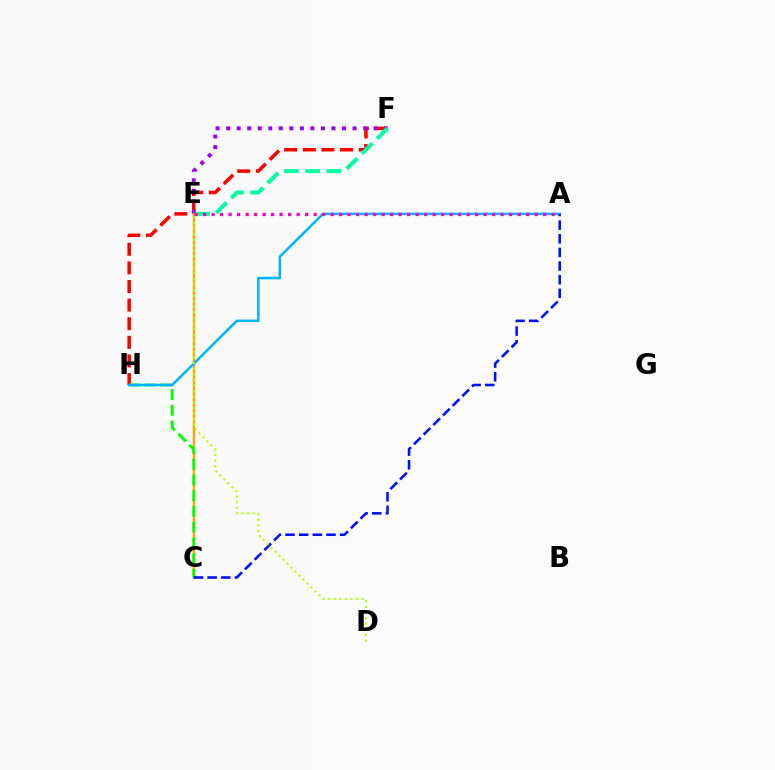{('F', 'H'): [{'color': '#ff0000', 'line_style': 'dashed', 'thickness': 2.53}], ('E', 'F'): [{'color': '#9b00ff', 'line_style': 'dotted', 'thickness': 2.86}, {'color': '#00ff9d', 'line_style': 'dashed', 'thickness': 2.89}], ('C', 'E'): [{'color': '#ffa500', 'line_style': 'solid', 'thickness': 1.79}], ('C', 'H'): [{'color': '#08ff00', 'line_style': 'dashed', 'thickness': 2.14}], ('A', 'H'): [{'color': '#00b5ff', 'line_style': 'solid', 'thickness': 1.83}], ('A', 'C'): [{'color': '#0010ff', 'line_style': 'dashed', 'thickness': 1.85}], ('A', 'E'): [{'color': '#ff00bd', 'line_style': 'dotted', 'thickness': 2.31}], ('D', 'E'): [{'color': '#b3ff00', 'line_style': 'dotted', 'thickness': 1.52}]}